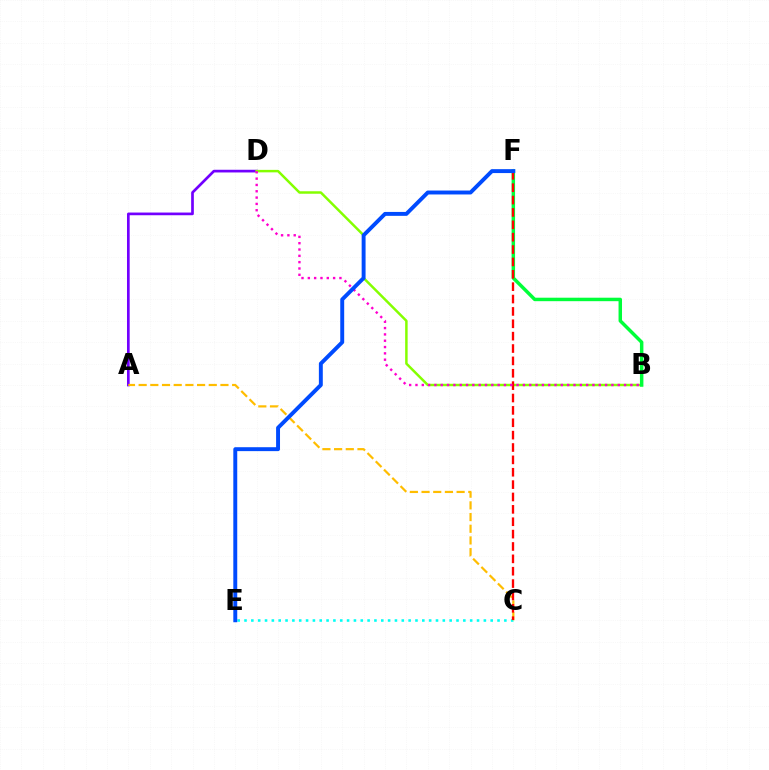{('C', 'E'): [{'color': '#00fff6', 'line_style': 'dotted', 'thickness': 1.86}], ('A', 'D'): [{'color': '#7200ff', 'line_style': 'solid', 'thickness': 1.94}], ('B', 'D'): [{'color': '#84ff00', 'line_style': 'solid', 'thickness': 1.78}, {'color': '#ff00cf', 'line_style': 'dotted', 'thickness': 1.72}], ('B', 'F'): [{'color': '#00ff39', 'line_style': 'solid', 'thickness': 2.5}], ('A', 'C'): [{'color': '#ffbd00', 'line_style': 'dashed', 'thickness': 1.59}], ('C', 'F'): [{'color': '#ff0000', 'line_style': 'dashed', 'thickness': 1.68}], ('E', 'F'): [{'color': '#004bff', 'line_style': 'solid', 'thickness': 2.82}]}